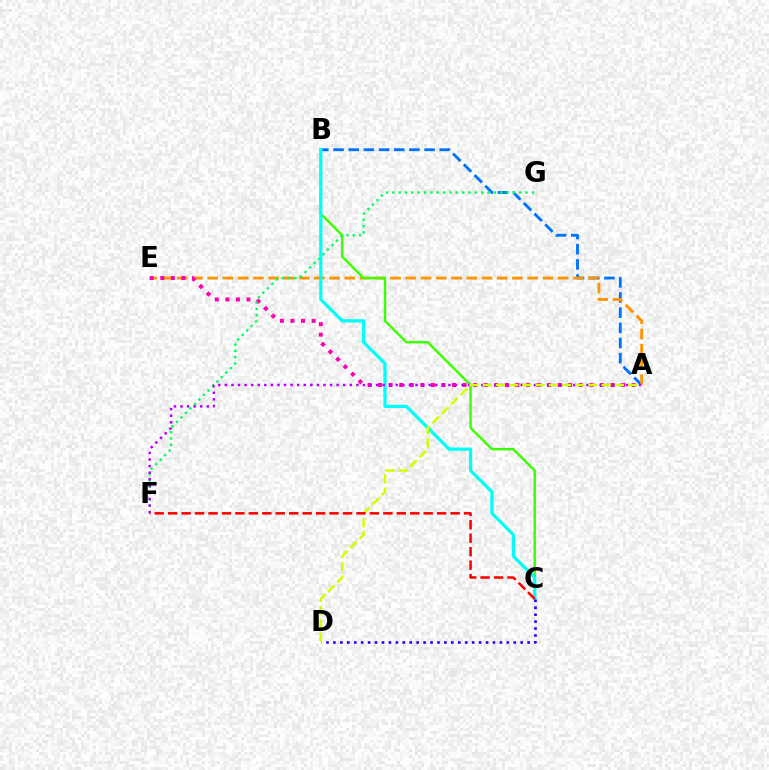{('A', 'B'): [{'color': '#0074ff', 'line_style': 'dashed', 'thickness': 2.06}], ('A', 'E'): [{'color': '#ff9400', 'line_style': 'dashed', 'thickness': 2.07}, {'color': '#ff00ac', 'line_style': 'dotted', 'thickness': 2.87}], ('B', 'C'): [{'color': '#3dff00', 'line_style': 'solid', 'thickness': 1.76}, {'color': '#00fff6', 'line_style': 'solid', 'thickness': 2.36}], ('F', 'G'): [{'color': '#00ff5c', 'line_style': 'dotted', 'thickness': 1.72}], ('A', 'F'): [{'color': '#b900ff', 'line_style': 'dotted', 'thickness': 1.79}], ('C', 'D'): [{'color': '#2500ff', 'line_style': 'dotted', 'thickness': 1.88}], ('A', 'D'): [{'color': '#d1ff00', 'line_style': 'dashed', 'thickness': 1.79}], ('C', 'F'): [{'color': '#ff0000', 'line_style': 'dashed', 'thickness': 1.83}]}